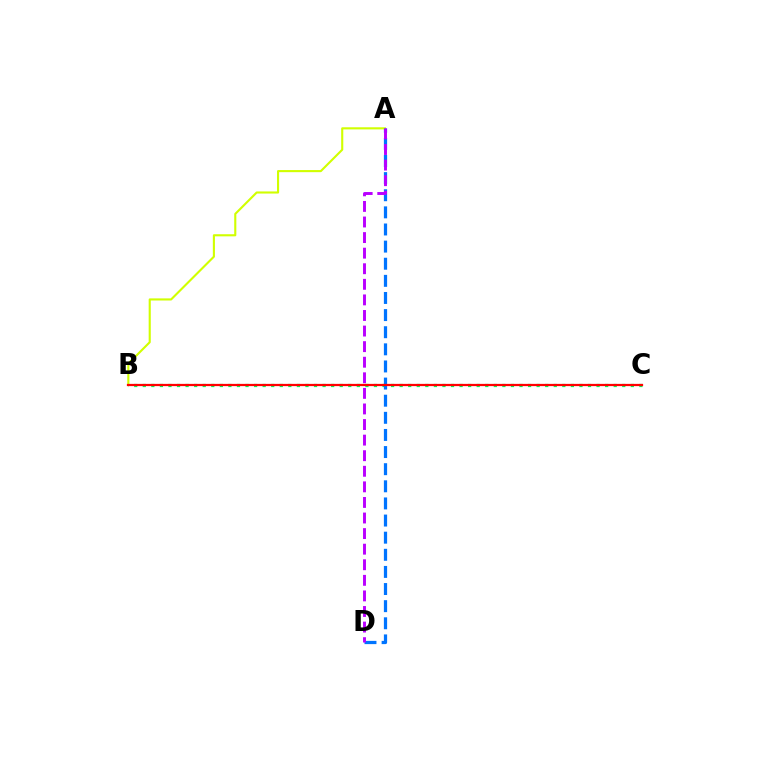{('B', 'C'): [{'color': '#00ff5c', 'line_style': 'dotted', 'thickness': 2.33}, {'color': '#ff0000', 'line_style': 'solid', 'thickness': 1.62}], ('A', 'B'): [{'color': '#d1ff00', 'line_style': 'solid', 'thickness': 1.52}], ('A', 'D'): [{'color': '#0074ff', 'line_style': 'dashed', 'thickness': 2.33}, {'color': '#b900ff', 'line_style': 'dashed', 'thickness': 2.12}]}